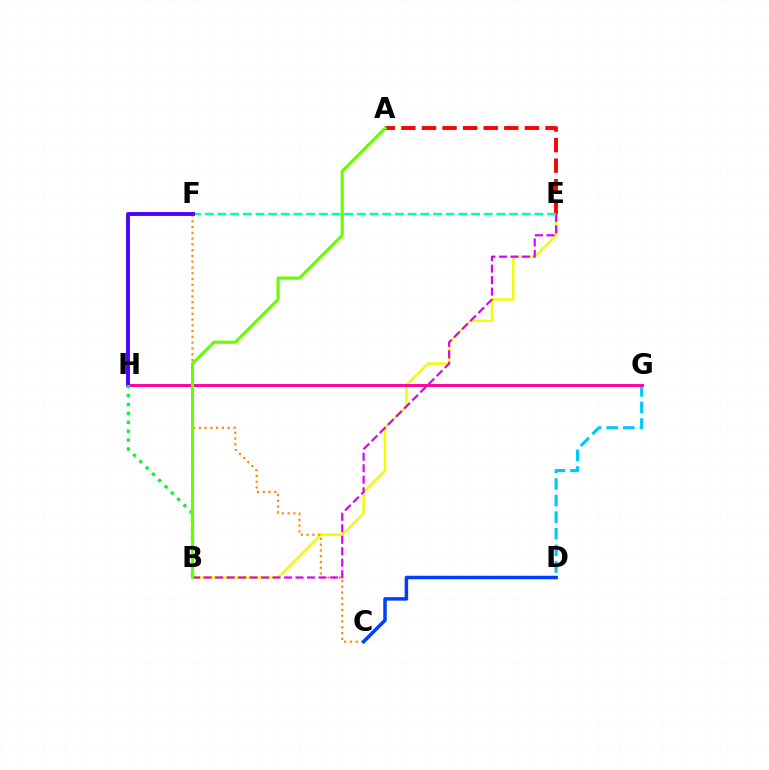{('D', 'G'): [{'color': '#00c7ff', 'line_style': 'dashed', 'thickness': 2.26}], ('B', 'E'): [{'color': '#eeff00', 'line_style': 'solid', 'thickness': 1.76}, {'color': '#d600ff', 'line_style': 'dashed', 'thickness': 1.56}], ('C', 'F'): [{'color': '#ff8800', 'line_style': 'dotted', 'thickness': 1.57}], ('C', 'D'): [{'color': '#003fff', 'line_style': 'solid', 'thickness': 2.53}], ('A', 'E'): [{'color': '#ff0000', 'line_style': 'dashed', 'thickness': 2.8}], ('G', 'H'): [{'color': '#ff00a0', 'line_style': 'solid', 'thickness': 2.09}], ('E', 'F'): [{'color': '#00ffaf', 'line_style': 'dashed', 'thickness': 1.72}], ('F', 'H'): [{'color': '#4f00ff', 'line_style': 'solid', 'thickness': 2.79}], ('B', 'H'): [{'color': '#00ff27', 'line_style': 'dotted', 'thickness': 2.42}], ('A', 'B'): [{'color': '#66ff00', 'line_style': 'solid', 'thickness': 2.24}]}